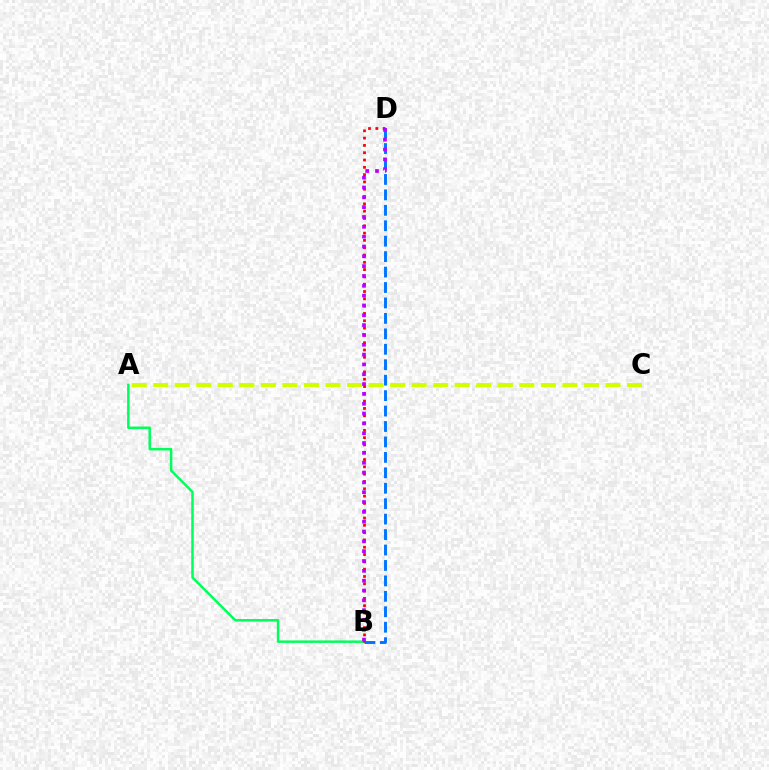{('A', 'B'): [{'color': '#00ff5c', 'line_style': 'solid', 'thickness': 1.79}], ('A', 'C'): [{'color': '#d1ff00', 'line_style': 'dashed', 'thickness': 2.93}], ('B', 'D'): [{'color': '#0074ff', 'line_style': 'dashed', 'thickness': 2.1}, {'color': '#ff0000', 'line_style': 'dotted', 'thickness': 1.99}, {'color': '#b900ff', 'line_style': 'dotted', 'thickness': 2.67}]}